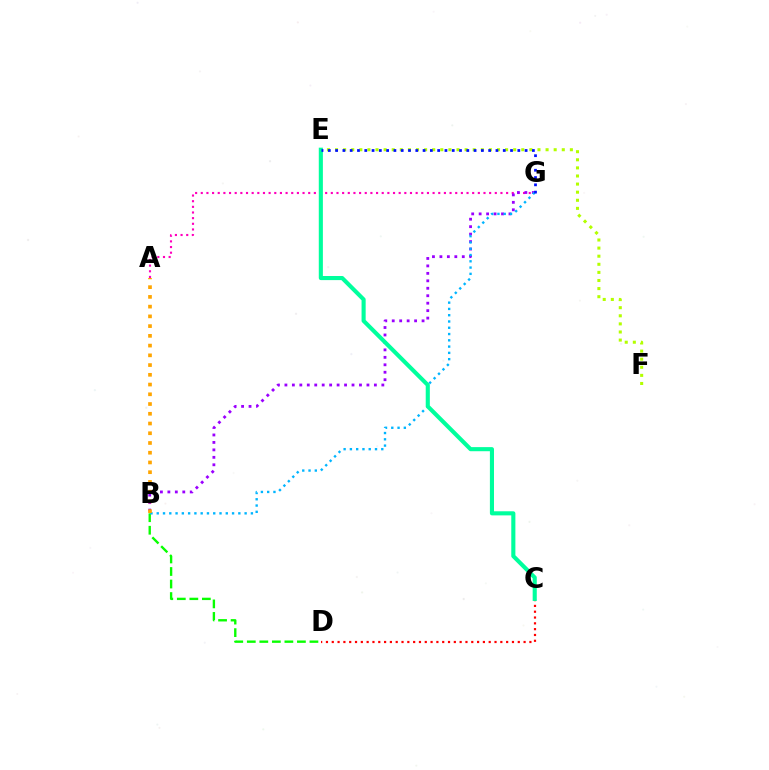{('A', 'G'): [{'color': '#ff00bd', 'line_style': 'dotted', 'thickness': 1.54}], ('C', 'D'): [{'color': '#ff0000', 'line_style': 'dotted', 'thickness': 1.58}], ('B', 'D'): [{'color': '#08ff00', 'line_style': 'dashed', 'thickness': 1.7}], ('E', 'F'): [{'color': '#b3ff00', 'line_style': 'dotted', 'thickness': 2.2}], ('B', 'G'): [{'color': '#9b00ff', 'line_style': 'dotted', 'thickness': 2.03}, {'color': '#00b5ff', 'line_style': 'dotted', 'thickness': 1.71}], ('C', 'E'): [{'color': '#00ff9d', 'line_style': 'solid', 'thickness': 2.95}], ('E', 'G'): [{'color': '#0010ff', 'line_style': 'dotted', 'thickness': 1.98}], ('A', 'B'): [{'color': '#ffa500', 'line_style': 'dotted', 'thickness': 2.65}]}